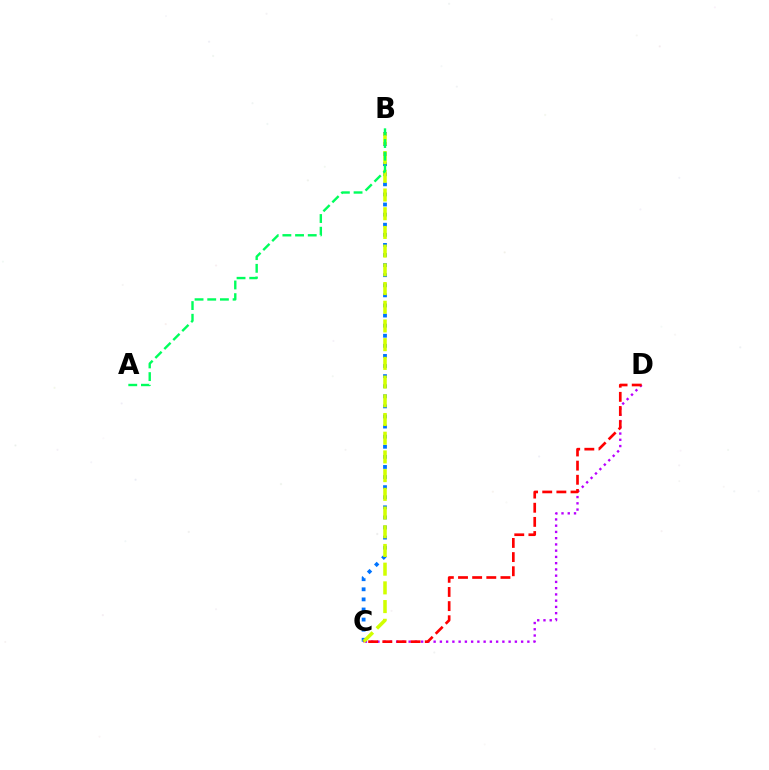{('B', 'C'): [{'color': '#0074ff', 'line_style': 'dotted', 'thickness': 2.74}, {'color': '#d1ff00', 'line_style': 'dashed', 'thickness': 2.54}], ('C', 'D'): [{'color': '#b900ff', 'line_style': 'dotted', 'thickness': 1.7}, {'color': '#ff0000', 'line_style': 'dashed', 'thickness': 1.92}], ('A', 'B'): [{'color': '#00ff5c', 'line_style': 'dashed', 'thickness': 1.72}]}